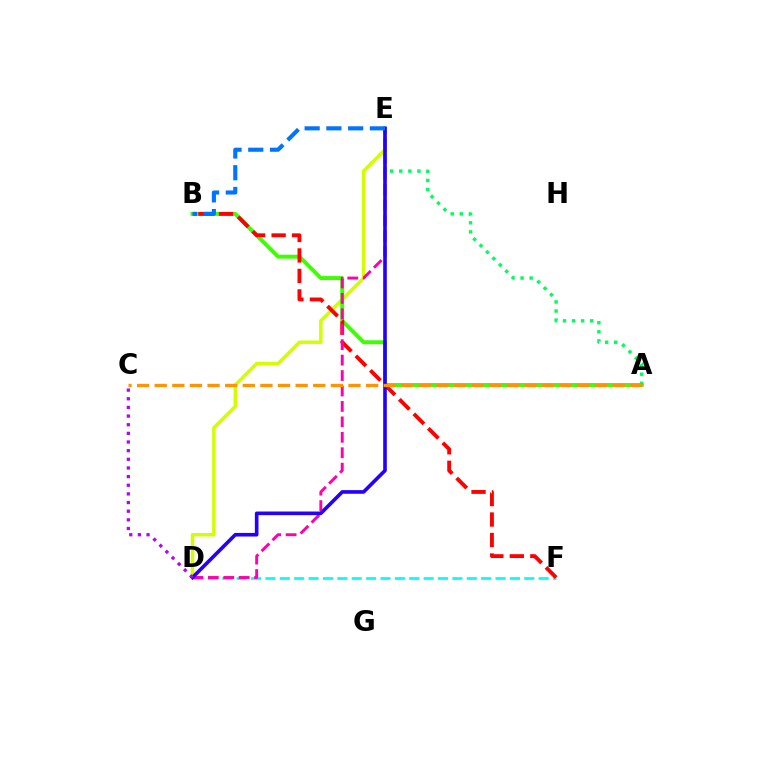{('D', 'E'): [{'color': '#d1ff00', 'line_style': 'solid', 'thickness': 2.5}, {'color': '#ff00ac', 'line_style': 'dashed', 'thickness': 2.1}, {'color': '#2500ff', 'line_style': 'solid', 'thickness': 2.61}], ('D', 'F'): [{'color': '#00fff6', 'line_style': 'dashed', 'thickness': 1.95}], ('A', 'B'): [{'color': '#3dff00', 'line_style': 'solid', 'thickness': 2.84}], ('B', 'F'): [{'color': '#ff0000', 'line_style': 'dashed', 'thickness': 2.78}], ('A', 'E'): [{'color': '#00ff5c', 'line_style': 'dotted', 'thickness': 2.47}], ('C', 'D'): [{'color': '#b900ff', 'line_style': 'dotted', 'thickness': 2.35}], ('A', 'C'): [{'color': '#ff9400', 'line_style': 'dashed', 'thickness': 2.39}], ('B', 'E'): [{'color': '#0074ff', 'line_style': 'dashed', 'thickness': 2.95}]}